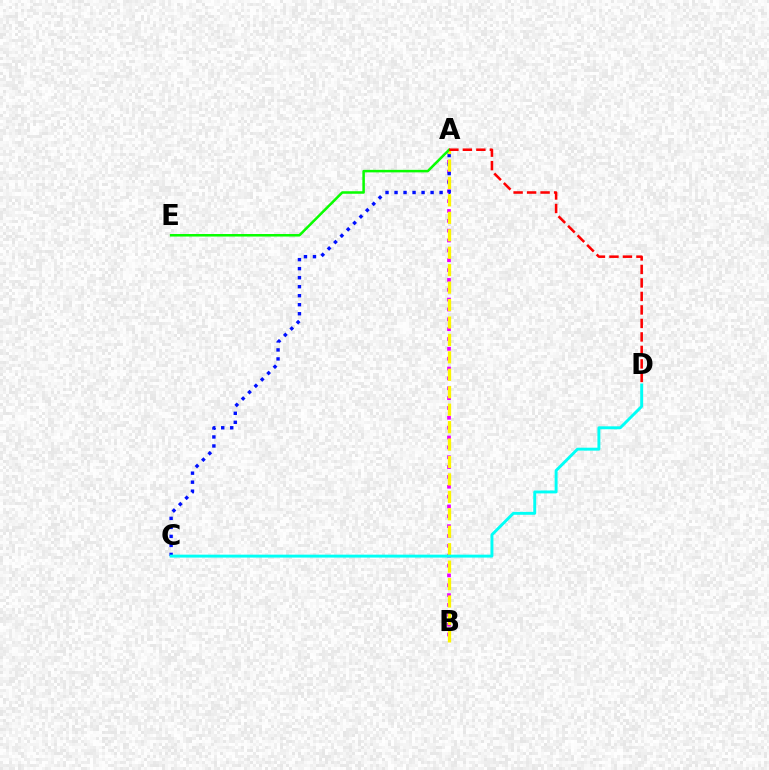{('A', 'B'): [{'color': '#ee00ff', 'line_style': 'dotted', 'thickness': 2.68}, {'color': '#fcf500', 'line_style': 'dashed', 'thickness': 2.37}], ('A', 'C'): [{'color': '#0010ff', 'line_style': 'dotted', 'thickness': 2.45}], ('A', 'E'): [{'color': '#08ff00', 'line_style': 'solid', 'thickness': 1.82}], ('C', 'D'): [{'color': '#00fff6', 'line_style': 'solid', 'thickness': 2.1}], ('A', 'D'): [{'color': '#ff0000', 'line_style': 'dashed', 'thickness': 1.83}]}